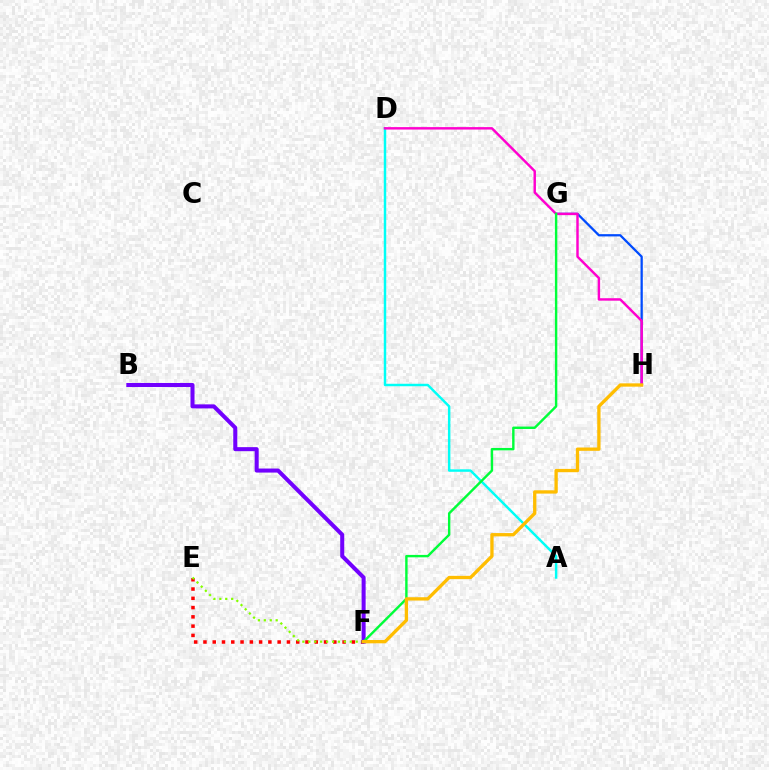{('A', 'D'): [{'color': '#00fff6', 'line_style': 'solid', 'thickness': 1.77}], ('G', 'H'): [{'color': '#004bff', 'line_style': 'solid', 'thickness': 1.63}], ('E', 'F'): [{'color': '#ff0000', 'line_style': 'dotted', 'thickness': 2.52}, {'color': '#84ff00', 'line_style': 'dotted', 'thickness': 1.61}], ('B', 'F'): [{'color': '#7200ff', 'line_style': 'solid', 'thickness': 2.91}], ('D', 'H'): [{'color': '#ff00cf', 'line_style': 'solid', 'thickness': 1.76}], ('F', 'G'): [{'color': '#00ff39', 'line_style': 'solid', 'thickness': 1.74}], ('F', 'H'): [{'color': '#ffbd00', 'line_style': 'solid', 'thickness': 2.38}]}